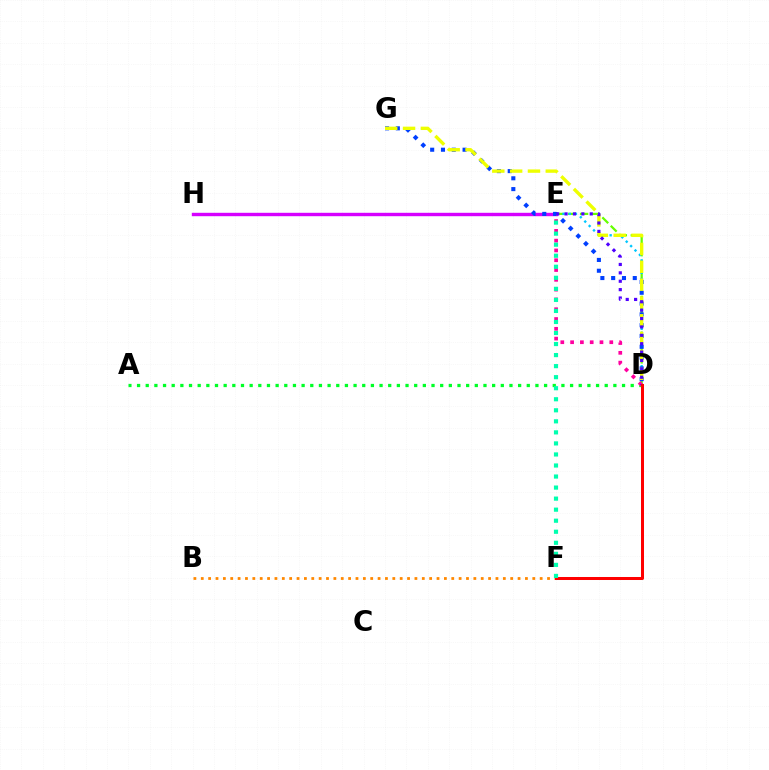{('D', 'E'): [{'color': '#66ff00', 'line_style': 'dashed', 'thickness': 1.62}, {'color': '#00c7ff', 'line_style': 'dotted', 'thickness': 1.69}, {'color': '#ff00a0', 'line_style': 'dotted', 'thickness': 2.66}, {'color': '#4f00ff', 'line_style': 'dotted', 'thickness': 2.28}], ('E', 'H'): [{'color': '#d600ff', 'line_style': 'solid', 'thickness': 2.45}], ('A', 'D'): [{'color': '#00ff27', 'line_style': 'dotted', 'thickness': 2.35}], ('D', 'G'): [{'color': '#003fff', 'line_style': 'dotted', 'thickness': 2.93}, {'color': '#eeff00', 'line_style': 'dashed', 'thickness': 2.42}], ('B', 'F'): [{'color': '#ff8800', 'line_style': 'dotted', 'thickness': 2.0}], ('D', 'F'): [{'color': '#ff0000', 'line_style': 'solid', 'thickness': 2.17}], ('E', 'F'): [{'color': '#00ffaf', 'line_style': 'dotted', 'thickness': 3.0}]}